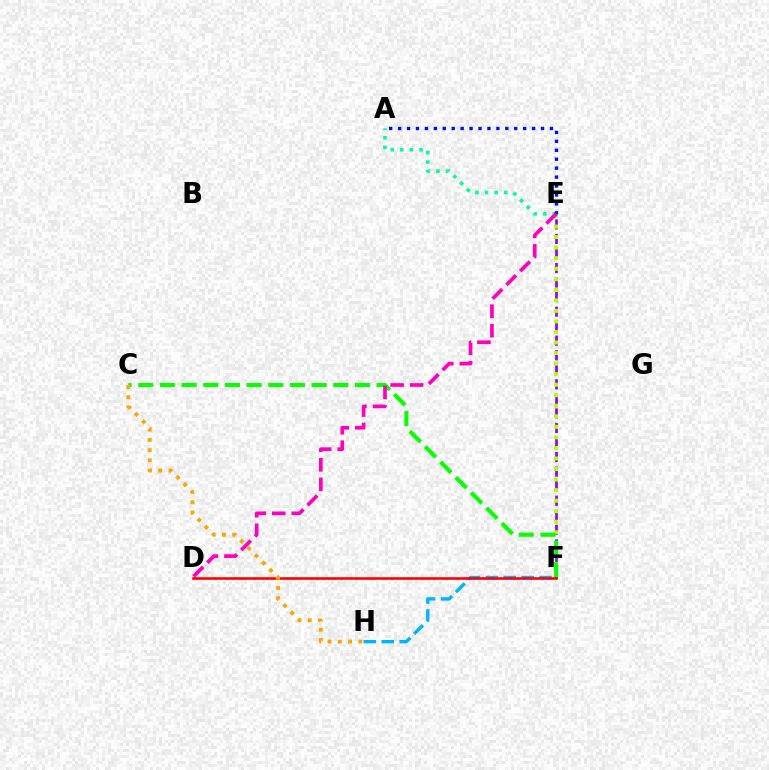{('A', 'E'): [{'color': '#00ff9d', 'line_style': 'dotted', 'thickness': 2.6}, {'color': '#0010ff', 'line_style': 'dotted', 'thickness': 2.43}], ('E', 'F'): [{'color': '#9b00ff', 'line_style': 'dashed', 'thickness': 1.98}, {'color': '#b3ff00', 'line_style': 'dotted', 'thickness': 2.86}], ('F', 'H'): [{'color': '#00b5ff', 'line_style': 'dashed', 'thickness': 2.43}], ('C', 'F'): [{'color': '#08ff00', 'line_style': 'dashed', 'thickness': 2.94}], ('D', 'E'): [{'color': '#ff00bd', 'line_style': 'dashed', 'thickness': 2.65}], ('D', 'F'): [{'color': '#ff0000', 'line_style': 'solid', 'thickness': 1.87}], ('C', 'H'): [{'color': '#ffa500', 'line_style': 'dotted', 'thickness': 2.8}]}